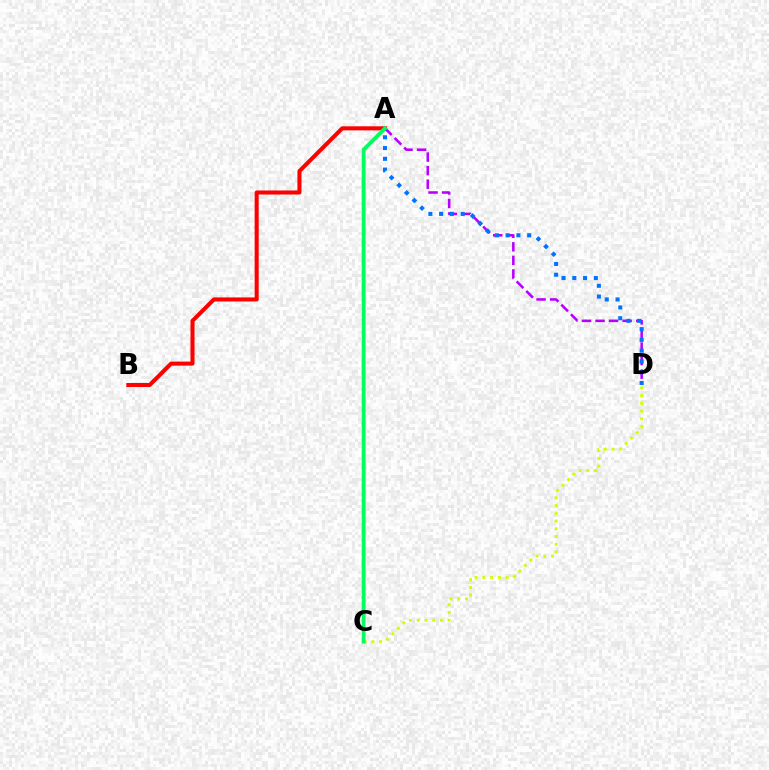{('C', 'D'): [{'color': '#d1ff00', 'line_style': 'dotted', 'thickness': 2.1}], ('A', 'B'): [{'color': '#ff0000', 'line_style': 'solid', 'thickness': 2.92}], ('A', 'D'): [{'color': '#b900ff', 'line_style': 'dashed', 'thickness': 1.84}, {'color': '#0074ff', 'line_style': 'dotted', 'thickness': 2.93}], ('A', 'C'): [{'color': '#00ff5c', 'line_style': 'solid', 'thickness': 2.73}]}